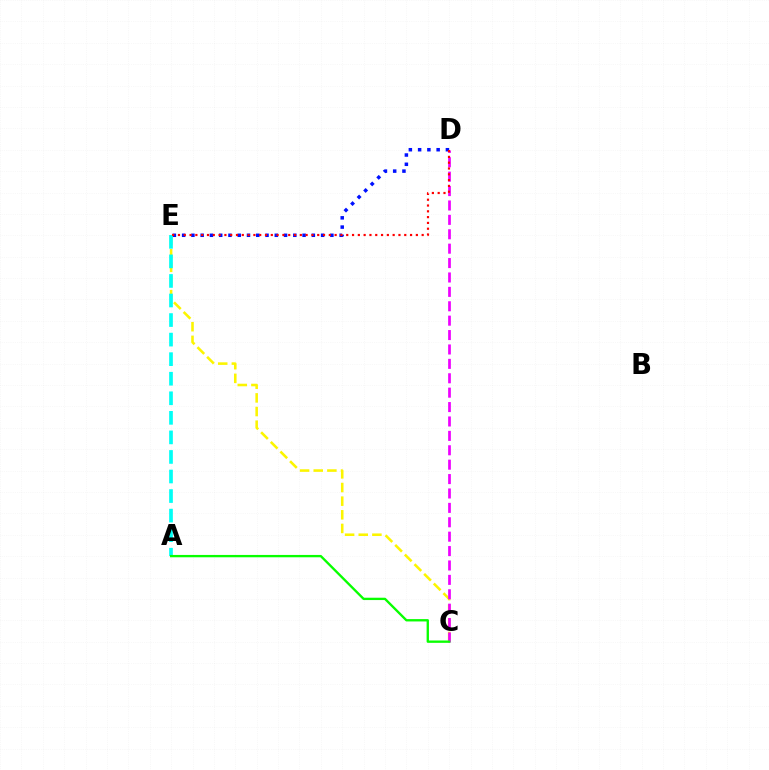{('C', 'E'): [{'color': '#fcf500', 'line_style': 'dashed', 'thickness': 1.85}], ('C', 'D'): [{'color': '#ee00ff', 'line_style': 'dashed', 'thickness': 1.96}], ('D', 'E'): [{'color': '#0010ff', 'line_style': 'dotted', 'thickness': 2.52}, {'color': '#ff0000', 'line_style': 'dotted', 'thickness': 1.58}], ('A', 'E'): [{'color': '#00fff6', 'line_style': 'dashed', 'thickness': 2.66}], ('A', 'C'): [{'color': '#08ff00', 'line_style': 'solid', 'thickness': 1.69}]}